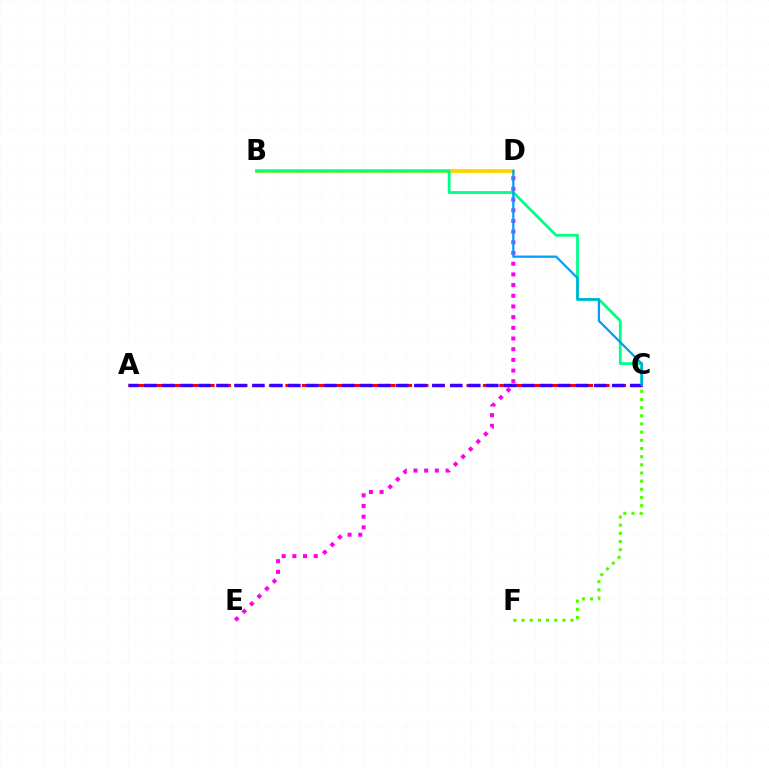{('C', 'F'): [{'color': '#4fff00', 'line_style': 'dotted', 'thickness': 2.22}], ('D', 'E'): [{'color': '#ff00ed', 'line_style': 'dotted', 'thickness': 2.9}], ('B', 'D'): [{'color': '#ffd500', 'line_style': 'solid', 'thickness': 2.83}], ('B', 'C'): [{'color': '#00ff86', 'line_style': 'solid', 'thickness': 2.02}], ('A', 'C'): [{'color': '#ff0000', 'line_style': 'dashed', 'thickness': 2.24}, {'color': '#3700ff', 'line_style': 'dashed', 'thickness': 2.44}], ('C', 'D'): [{'color': '#009eff', 'line_style': 'solid', 'thickness': 1.62}]}